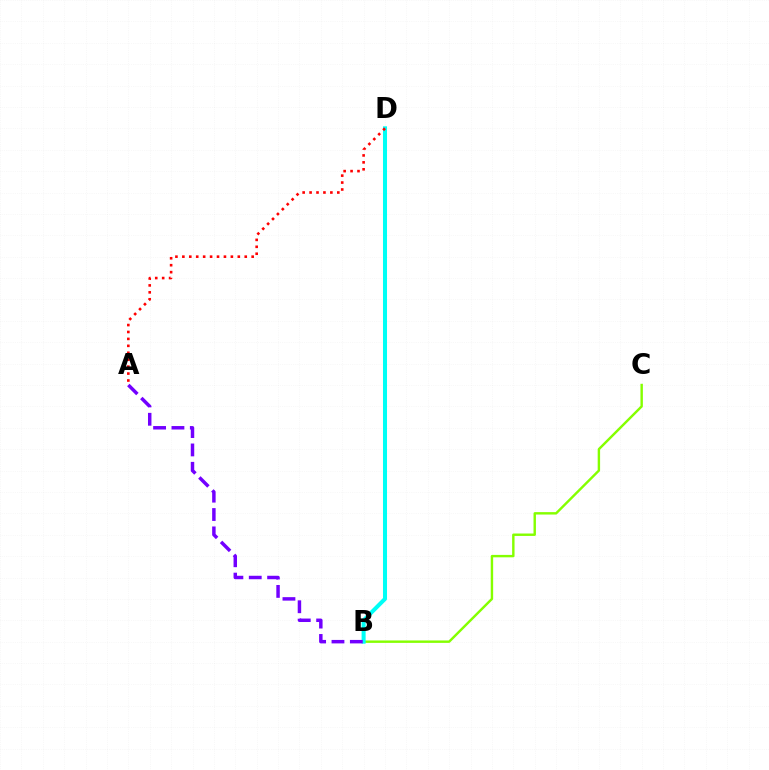{('B', 'C'): [{'color': '#84ff00', 'line_style': 'solid', 'thickness': 1.74}], ('B', 'D'): [{'color': '#00fff6', 'line_style': 'solid', 'thickness': 2.9}], ('A', 'D'): [{'color': '#ff0000', 'line_style': 'dotted', 'thickness': 1.88}], ('A', 'B'): [{'color': '#7200ff', 'line_style': 'dashed', 'thickness': 2.49}]}